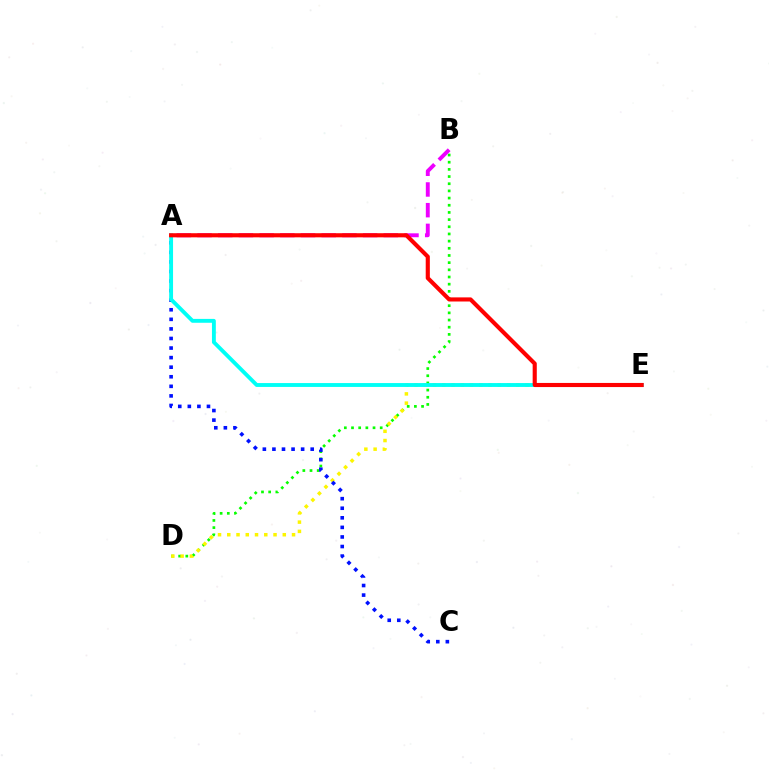{('B', 'D'): [{'color': '#08ff00', 'line_style': 'dotted', 'thickness': 1.95}], ('D', 'E'): [{'color': '#fcf500', 'line_style': 'dotted', 'thickness': 2.51}], ('A', 'C'): [{'color': '#0010ff', 'line_style': 'dotted', 'thickness': 2.6}], ('A', 'E'): [{'color': '#00fff6', 'line_style': 'solid', 'thickness': 2.79}, {'color': '#ff0000', 'line_style': 'solid', 'thickness': 2.97}], ('A', 'B'): [{'color': '#ee00ff', 'line_style': 'dashed', 'thickness': 2.81}]}